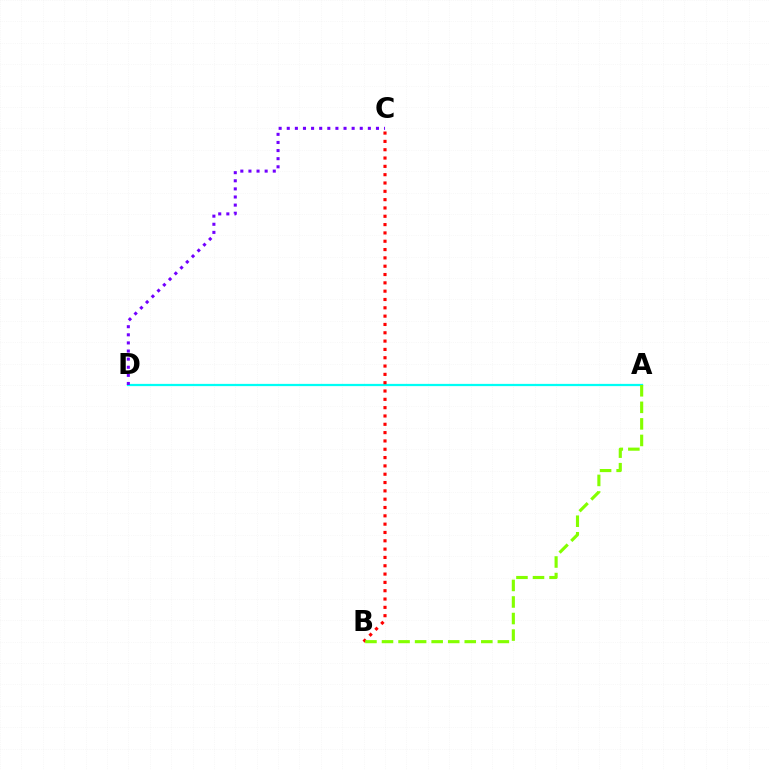{('A', 'D'): [{'color': '#00fff6', 'line_style': 'solid', 'thickness': 1.61}], ('B', 'C'): [{'color': '#ff0000', 'line_style': 'dotted', 'thickness': 2.26}], ('C', 'D'): [{'color': '#7200ff', 'line_style': 'dotted', 'thickness': 2.2}], ('A', 'B'): [{'color': '#84ff00', 'line_style': 'dashed', 'thickness': 2.25}]}